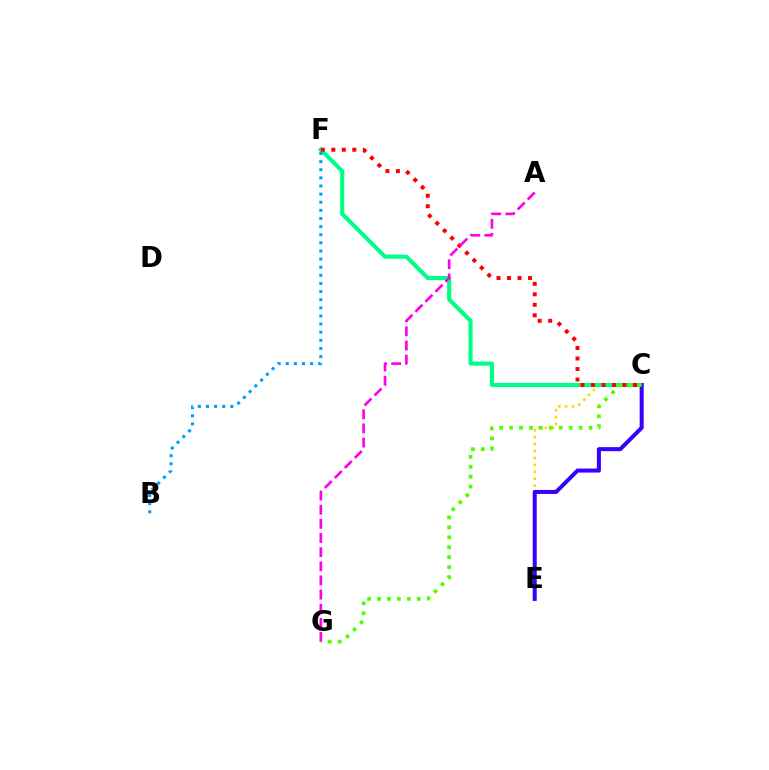{('C', 'E'): [{'color': '#ffd500', 'line_style': 'dotted', 'thickness': 1.88}, {'color': '#3700ff', 'line_style': 'solid', 'thickness': 2.9}], ('C', 'F'): [{'color': '#00ff86', 'line_style': 'solid', 'thickness': 2.95}, {'color': '#ff0000', 'line_style': 'dotted', 'thickness': 2.85}], ('C', 'G'): [{'color': '#4fff00', 'line_style': 'dotted', 'thickness': 2.7}], ('B', 'F'): [{'color': '#009eff', 'line_style': 'dotted', 'thickness': 2.21}], ('A', 'G'): [{'color': '#ff00ed', 'line_style': 'dashed', 'thickness': 1.92}]}